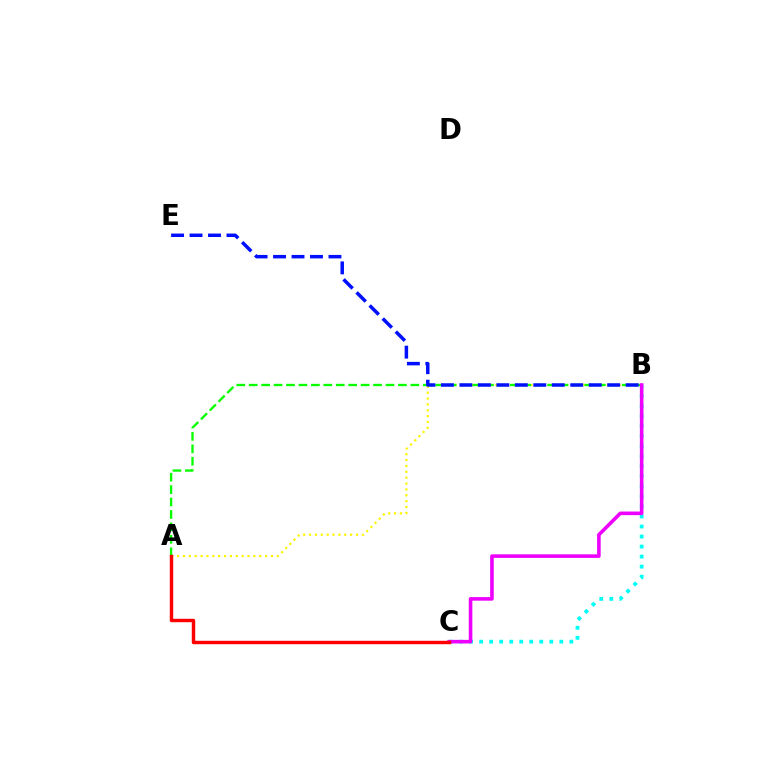{('B', 'C'): [{'color': '#00fff6', 'line_style': 'dotted', 'thickness': 2.72}, {'color': '#ee00ff', 'line_style': 'solid', 'thickness': 2.58}], ('A', 'B'): [{'color': '#fcf500', 'line_style': 'dotted', 'thickness': 1.59}, {'color': '#08ff00', 'line_style': 'dashed', 'thickness': 1.69}], ('A', 'C'): [{'color': '#ff0000', 'line_style': 'solid', 'thickness': 2.46}], ('B', 'E'): [{'color': '#0010ff', 'line_style': 'dashed', 'thickness': 2.51}]}